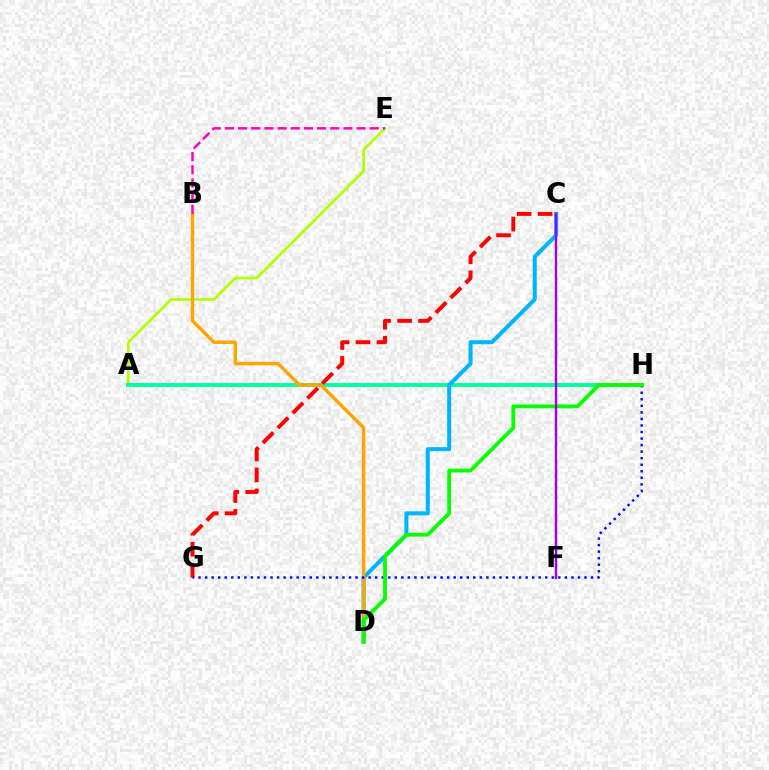{('A', 'E'): [{'color': '#b3ff00', 'line_style': 'solid', 'thickness': 1.98}], ('A', 'H'): [{'color': '#00ff9d', 'line_style': 'solid', 'thickness': 2.79}], ('C', 'D'): [{'color': '#00b5ff', 'line_style': 'solid', 'thickness': 2.9}], ('B', 'D'): [{'color': '#ffa500', 'line_style': 'solid', 'thickness': 2.47}], ('B', 'E'): [{'color': '#ff00bd', 'line_style': 'dashed', 'thickness': 1.79}], ('C', 'G'): [{'color': '#ff0000', 'line_style': 'dashed', 'thickness': 2.85}], ('G', 'H'): [{'color': '#0010ff', 'line_style': 'dotted', 'thickness': 1.78}], ('D', 'H'): [{'color': '#08ff00', 'line_style': 'solid', 'thickness': 2.75}], ('C', 'F'): [{'color': '#9b00ff', 'line_style': 'solid', 'thickness': 1.71}]}